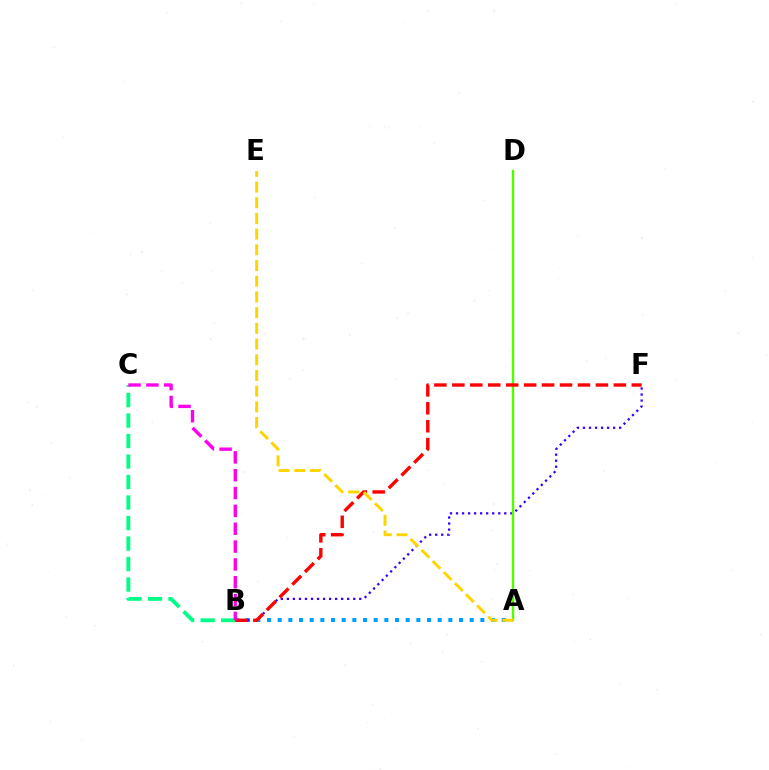{('A', 'B'): [{'color': '#009eff', 'line_style': 'dotted', 'thickness': 2.9}], ('B', 'F'): [{'color': '#3700ff', 'line_style': 'dotted', 'thickness': 1.64}, {'color': '#ff0000', 'line_style': 'dashed', 'thickness': 2.44}], ('A', 'D'): [{'color': '#4fff00', 'line_style': 'solid', 'thickness': 1.73}], ('B', 'C'): [{'color': '#00ff86', 'line_style': 'dashed', 'thickness': 2.78}, {'color': '#ff00ed', 'line_style': 'dashed', 'thickness': 2.42}], ('A', 'E'): [{'color': '#ffd500', 'line_style': 'dashed', 'thickness': 2.13}]}